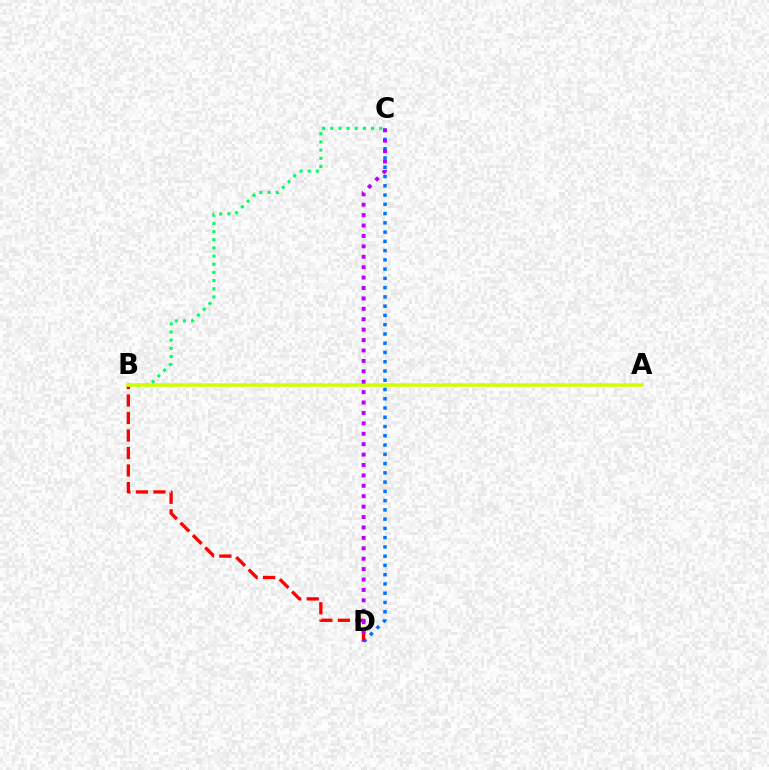{('C', 'D'): [{'color': '#0074ff', 'line_style': 'dotted', 'thickness': 2.52}, {'color': '#b900ff', 'line_style': 'dotted', 'thickness': 2.83}], ('B', 'D'): [{'color': '#ff0000', 'line_style': 'dashed', 'thickness': 2.38}], ('B', 'C'): [{'color': '#00ff5c', 'line_style': 'dotted', 'thickness': 2.22}], ('A', 'B'): [{'color': '#d1ff00', 'line_style': 'solid', 'thickness': 2.52}]}